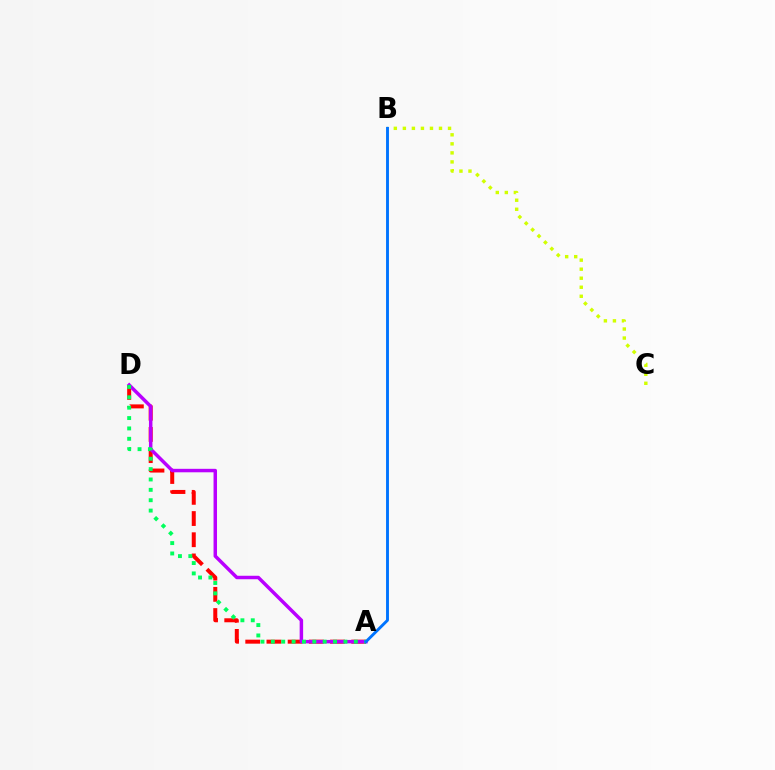{('A', 'D'): [{'color': '#ff0000', 'line_style': 'dashed', 'thickness': 2.88}, {'color': '#b900ff', 'line_style': 'solid', 'thickness': 2.5}, {'color': '#00ff5c', 'line_style': 'dotted', 'thickness': 2.82}], ('B', 'C'): [{'color': '#d1ff00', 'line_style': 'dotted', 'thickness': 2.45}], ('A', 'B'): [{'color': '#0074ff', 'line_style': 'solid', 'thickness': 2.09}]}